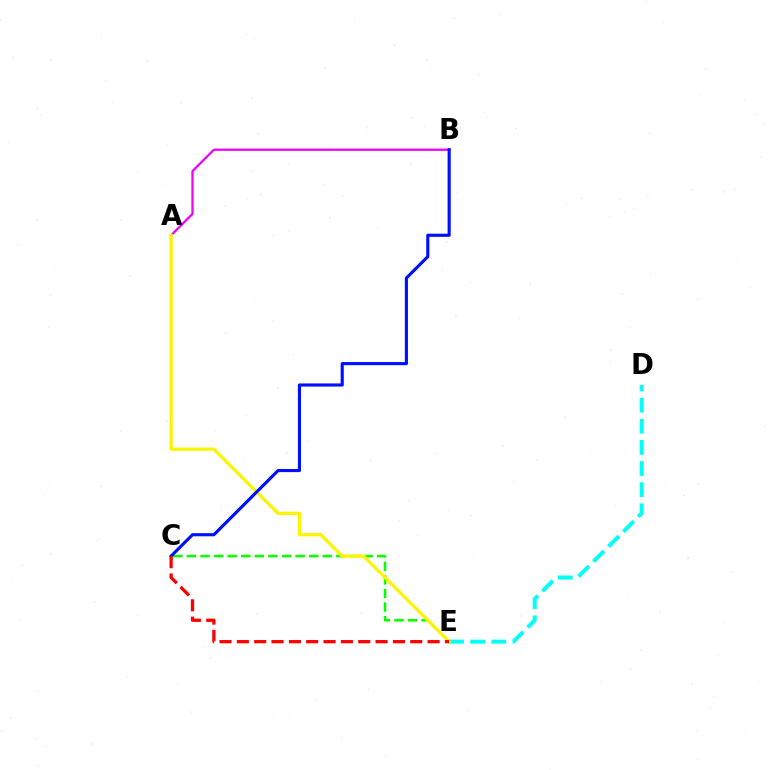{('D', 'E'): [{'color': '#00fff6', 'line_style': 'dashed', 'thickness': 2.87}], ('A', 'B'): [{'color': '#ee00ff', 'line_style': 'solid', 'thickness': 1.64}], ('C', 'E'): [{'color': '#08ff00', 'line_style': 'dashed', 'thickness': 1.85}, {'color': '#ff0000', 'line_style': 'dashed', 'thickness': 2.36}], ('A', 'E'): [{'color': '#fcf500', 'line_style': 'solid', 'thickness': 2.35}], ('B', 'C'): [{'color': '#0010ff', 'line_style': 'solid', 'thickness': 2.26}]}